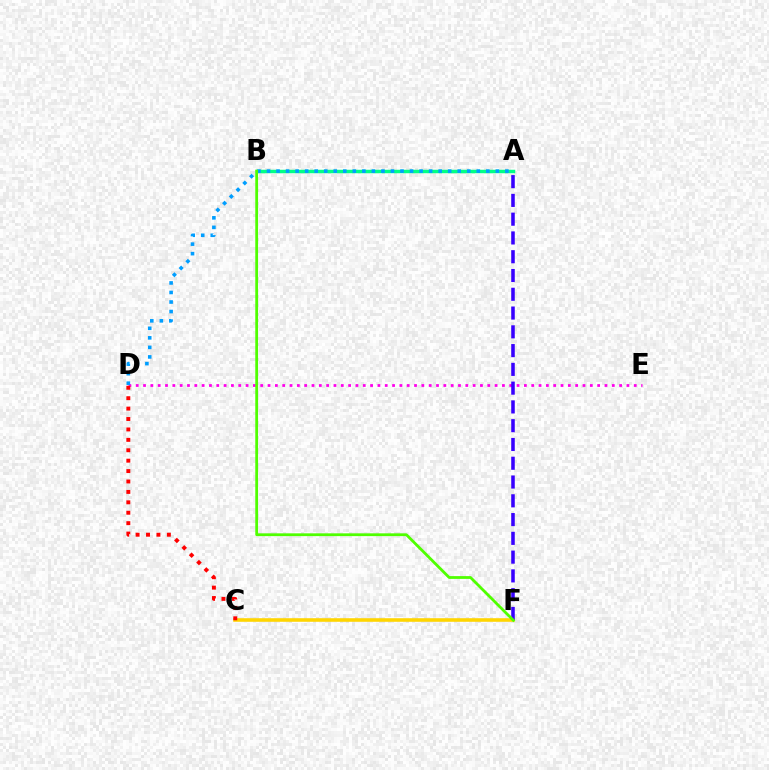{('A', 'B'): [{'color': '#00ff86', 'line_style': 'solid', 'thickness': 2.5}], ('C', 'F'): [{'color': '#ffd500', 'line_style': 'solid', 'thickness': 2.57}], ('D', 'E'): [{'color': '#ff00ed', 'line_style': 'dotted', 'thickness': 1.99}], ('C', 'D'): [{'color': '#ff0000', 'line_style': 'dotted', 'thickness': 2.83}], ('A', 'F'): [{'color': '#3700ff', 'line_style': 'dashed', 'thickness': 2.55}], ('A', 'D'): [{'color': '#009eff', 'line_style': 'dotted', 'thickness': 2.59}], ('B', 'F'): [{'color': '#4fff00', 'line_style': 'solid', 'thickness': 2.01}]}